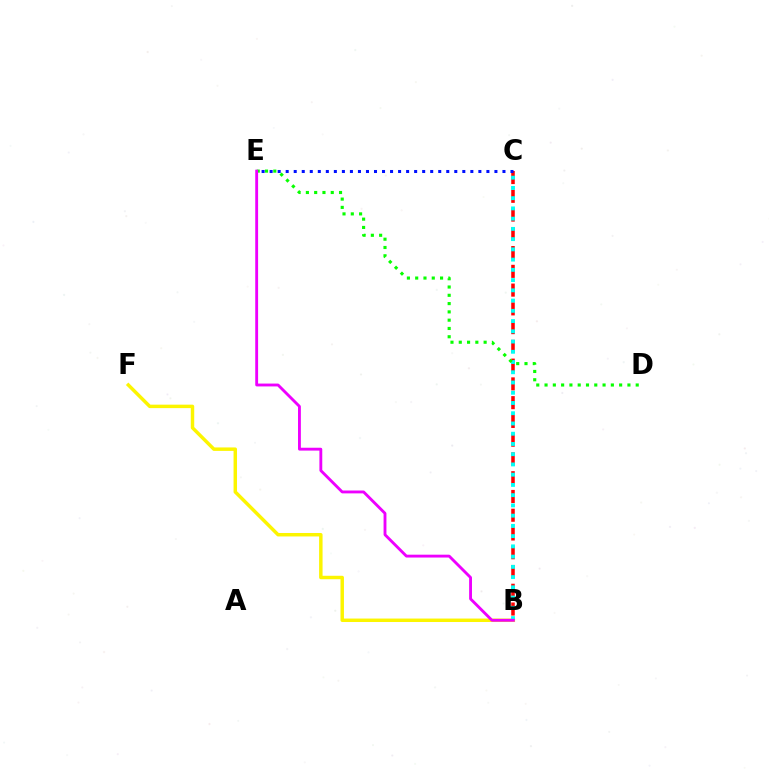{('B', 'C'): [{'color': '#ff0000', 'line_style': 'dashed', 'thickness': 2.55}, {'color': '#00fff6', 'line_style': 'dotted', 'thickness': 2.78}], ('B', 'F'): [{'color': '#fcf500', 'line_style': 'solid', 'thickness': 2.49}], ('C', 'E'): [{'color': '#0010ff', 'line_style': 'dotted', 'thickness': 2.18}], ('D', 'E'): [{'color': '#08ff00', 'line_style': 'dotted', 'thickness': 2.25}], ('B', 'E'): [{'color': '#ee00ff', 'line_style': 'solid', 'thickness': 2.06}]}